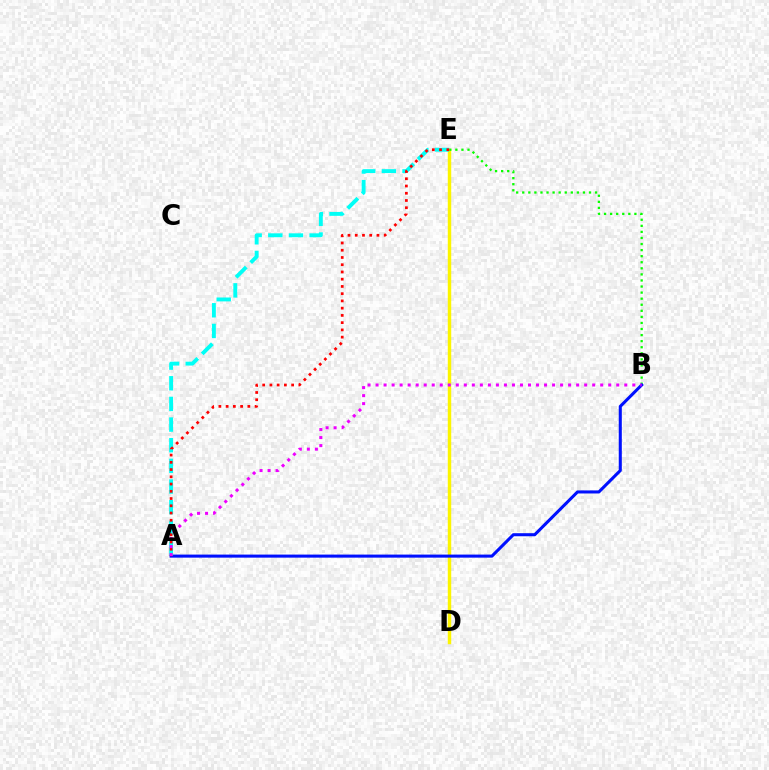{('D', 'E'): [{'color': '#fcf500', 'line_style': 'solid', 'thickness': 2.47}], ('B', 'E'): [{'color': '#08ff00', 'line_style': 'dotted', 'thickness': 1.65}], ('A', 'B'): [{'color': '#0010ff', 'line_style': 'solid', 'thickness': 2.2}, {'color': '#ee00ff', 'line_style': 'dotted', 'thickness': 2.18}], ('A', 'E'): [{'color': '#00fff6', 'line_style': 'dashed', 'thickness': 2.81}, {'color': '#ff0000', 'line_style': 'dotted', 'thickness': 1.97}]}